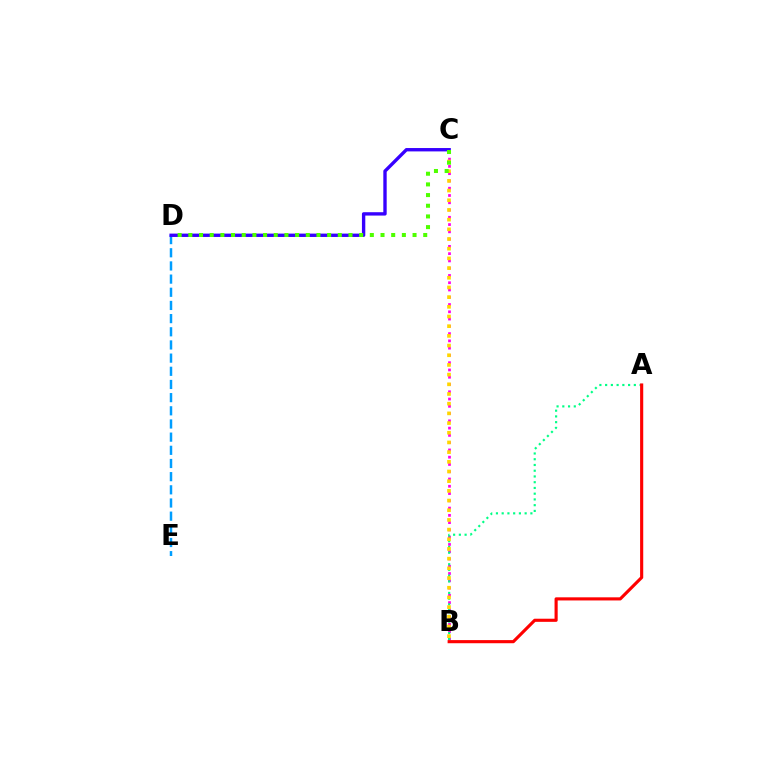{('B', 'C'): [{'color': '#ff00ed', 'line_style': 'dotted', 'thickness': 1.98}, {'color': '#ffd500', 'line_style': 'dotted', 'thickness': 2.63}], ('A', 'B'): [{'color': '#00ff86', 'line_style': 'dotted', 'thickness': 1.56}, {'color': '#ff0000', 'line_style': 'solid', 'thickness': 2.25}], ('D', 'E'): [{'color': '#009eff', 'line_style': 'dashed', 'thickness': 1.79}], ('C', 'D'): [{'color': '#3700ff', 'line_style': 'solid', 'thickness': 2.42}, {'color': '#4fff00', 'line_style': 'dotted', 'thickness': 2.9}]}